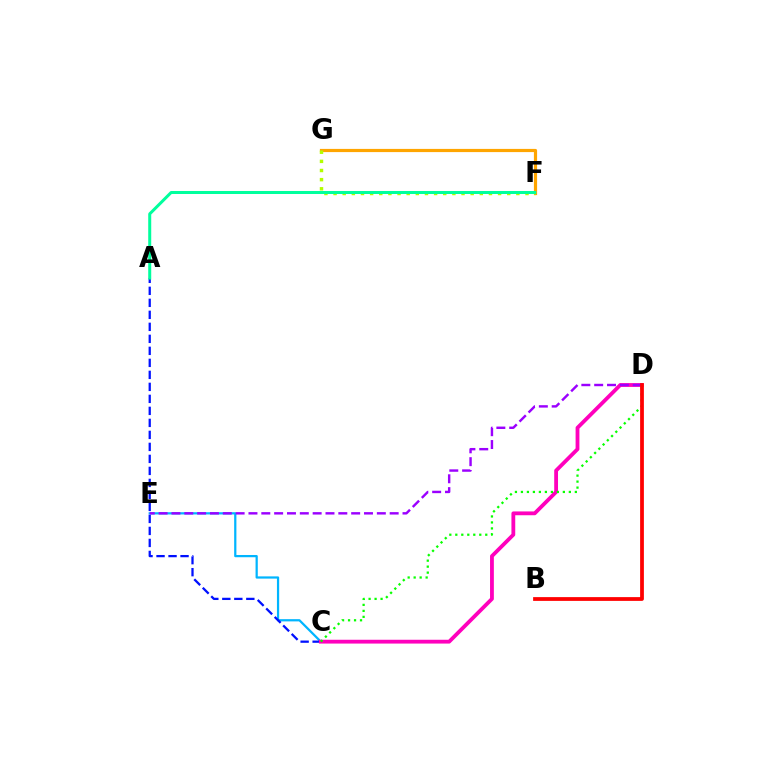{('F', 'G'): [{'color': '#ffa500', 'line_style': 'solid', 'thickness': 2.3}, {'color': '#b3ff00', 'line_style': 'dotted', 'thickness': 2.48}], ('C', 'E'): [{'color': '#00b5ff', 'line_style': 'solid', 'thickness': 1.61}], ('A', 'C'): [{'color': '#0010ff', 'line_style': 'dashed', 'thickness': 1.63}], ('C', 'D'): [{'color': '#ff00bd', 'line_style': 'solid', 'thickness': 2.74}, {'color': '#08ff00', 'line_style': 'dotted', 'thickness': 1.63}], ('D', 'E'): [{'color': '#9b00ff', 'line_style': 'dashed', 'thickness': 1.74}], ('A', 'F'): [{'color': '#00ff9d', 'line_style': 'solid', 'thickness': 2.16}], ('B', 'D'): [{'color': '#ff0000', 'line_style': 'solid', 'thickness': 2.71}]}